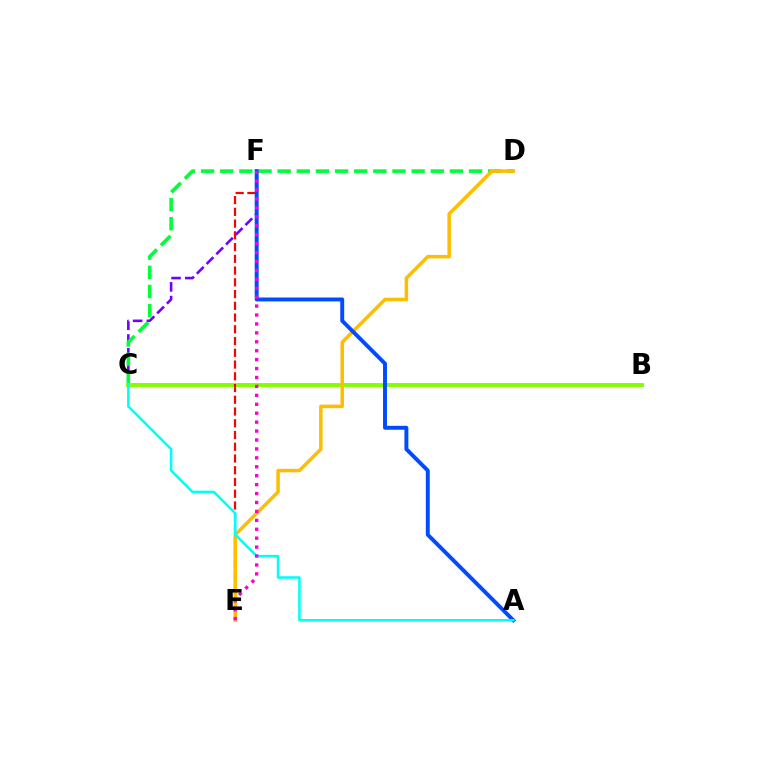{('C', 'F'): [{'color': '#7200ff', 'line_style': 'dashed', 'thickness': 1.87}], ('C', 'D'): [{'color': '#00ff39', 'line_style': 'dashed', 'thickness': 2.6}], ('B', 'C'): [{'color': '#84ff00', 'line_style': 'solid', 'thickness': 2.83}], ('E', 'F'): [{'color': '#ff0000', 'line_style': 'dashed', 'thickness': 1.6}, {'color': '#ff00cf', 'line_style': 'dotted', 'thickness': 2.43}], ('D', 'E'): [{'color': '#ffbd00', 'line_style': 'solid', 'thickness': 2.52}], ('A', 'F'): [{'color': '#004bff', 'line_style': 'solid', 'thickness': 2.82}], ('A', 'C'): [{'color': '#00fff6', 'line_style': 'solid', 'thickness': 1.83}]}